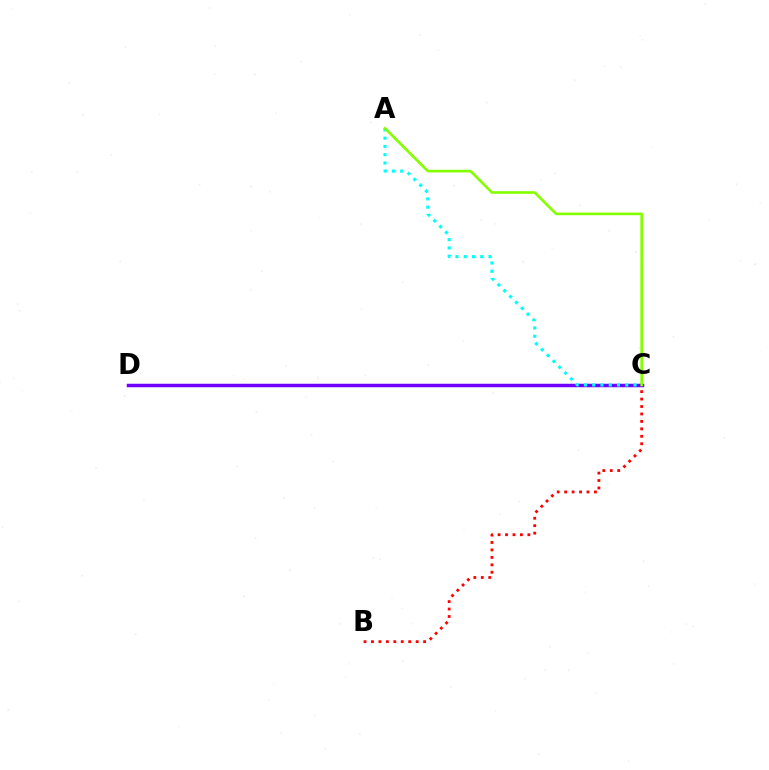{('C', 'D'): [{'color': '#7200ff', 'line_style': 'solid', 'thickness': 2.51}], ('A', 'C'): [{'color': '#00fff6', 'line_style': 'dotted', 'thickness': 2.25}, {'color': '#84ff00', 'line_style': 'solid', 'thickness': 1.89}], ('B', 'C'): [{'color': '#ff0000', 'line_style': 'dotted', 'thickness': 2.02}]}